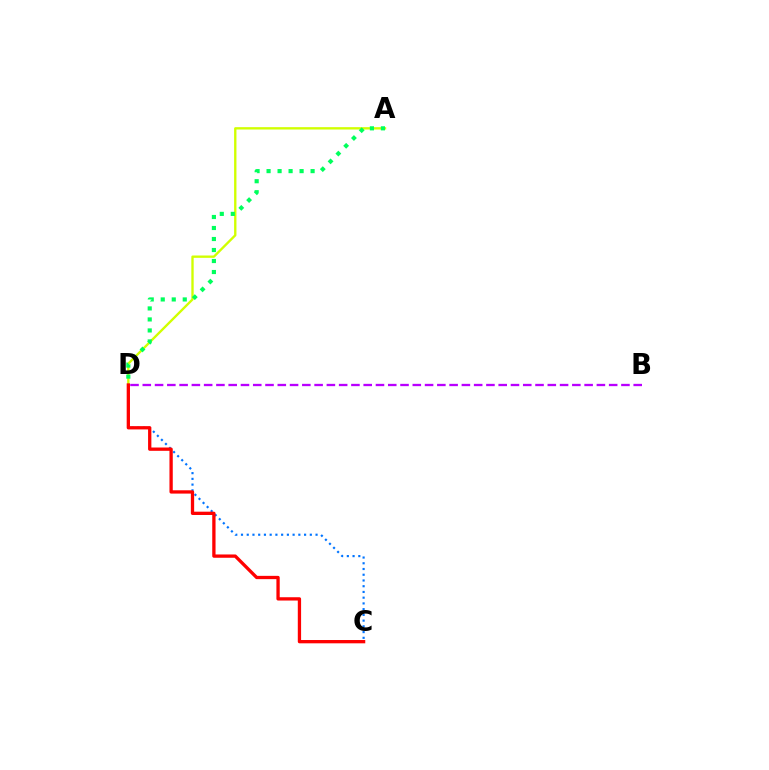{('C', 'D'): [{'color': '#0074ff', 'line_style': 'dotted', 'thickness': 1.56}, {'color': '#ff0000', 'line_style': 'solid', 'thickness': 2.38}], ('A', 'D'): [{'color': '#d1ff00', 'line_style': 'solid', 'thickness': 1.69}, {'color': '#00ff5c', 'line_style': 'dotted', 'thickness': 2.99}], ('B', 'D'): [{'color': '#b900ff', 'line_style': 'dashed', 'thickness': 1.67}]}